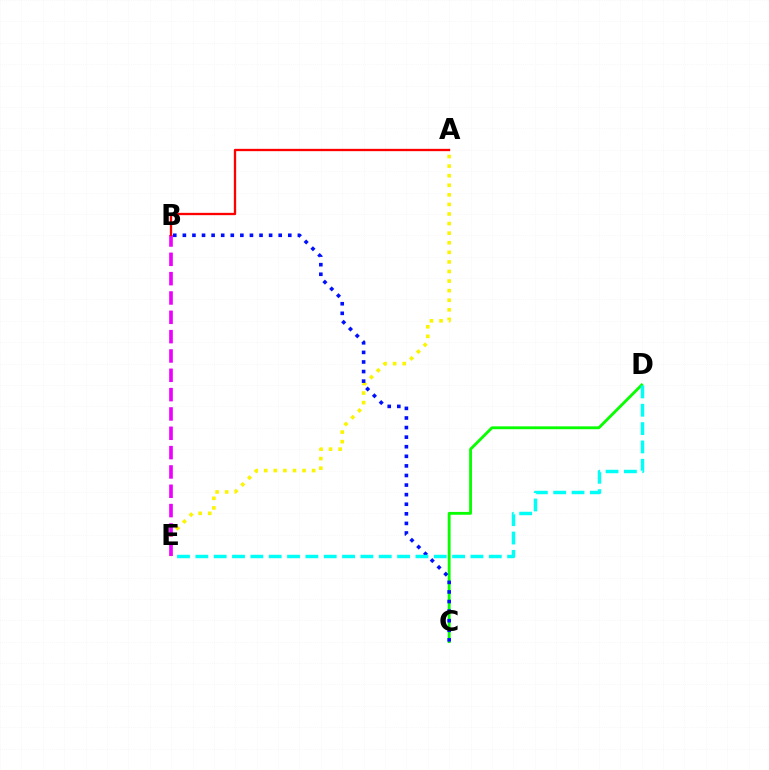{('A', 'E'): [{'color': '#fcf500', 'line_style': 'dotted', 'thickness': 2.6}], ('C', 'D'): [{'color': '#08ff00', 'line_style': 'solid', 'thickness': 2.05}], ('B', 'C'): [{'color': '#0010ff', 'line_style': 'dotted', 'thickness': 2.6}], ('B', 'E'): [{'color': '#ee00ff', 'line_style': 'dashed', 'thickness': 2.63}], ('A', 'B'): [{'color': '#ff0000', 'line_style': 'solid', 'thickness': 1.67}], ('D', 'E'): [{'color': '#00fff6', 'line_style': 'dashed', 'thickness': 2.49}]}